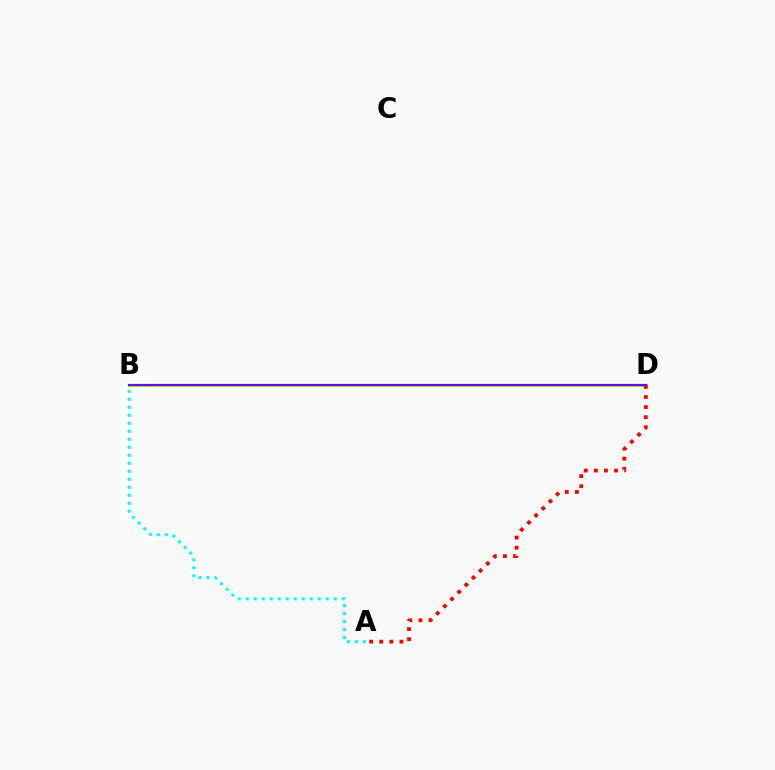{('B', 'D'): [{'color': '#84ff00', 'line_style': 'solid', 'thickness': 2.3}, {'color': '#7200ff', 'line_style': 'solid', 'thickness': 1.52}], ('A', 'D'): [{'color': '#ff0000', 'line_style': 'dotted', 'thickness': 2.74}], ('A', 'B'): [{'color': '#00fff6', 'line_style': 'dotted', 'thickness': 2.17}]}